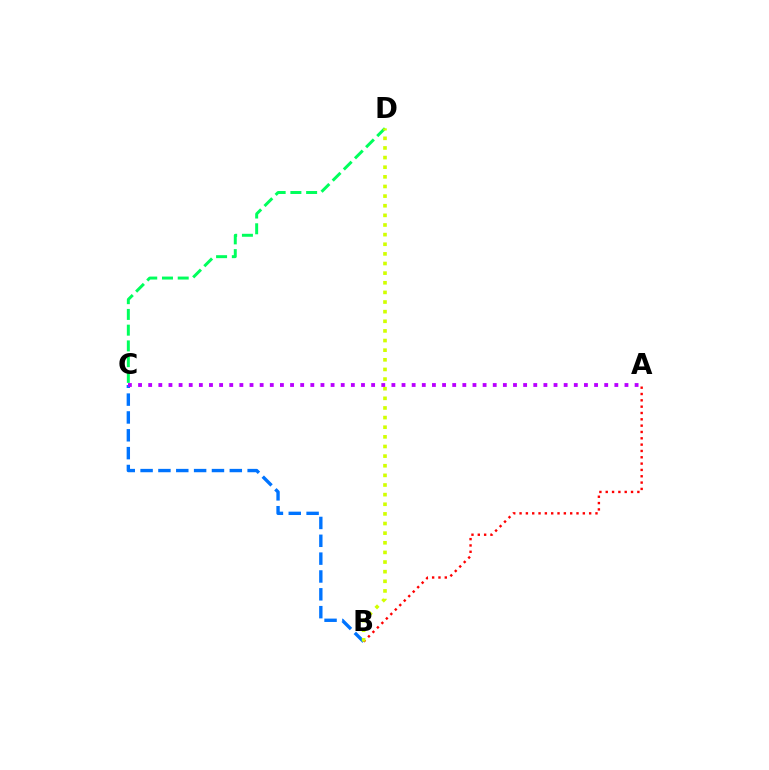{('C', 'D'): [{'color': '#00ff5c', 'line_style': 'dashed', 'thickness': 2.14}], ('B', 'C'): [{'color': '#0074ff', 'line_style': 'dashed', 'thickness': 2.42}], ('A', 'B'): [{'color': '#ff0000', 'line_style': 'dotted', 'thickness': 1.72}], ('B', 'D'): [{'color': '#d1ff00', 'line_style': 'dotted', 'thickness': 2.62}], ('A', 'C'): [{'color': '#b900ff', 'line_style': 'dotted', 'thickness': 2.75}]}